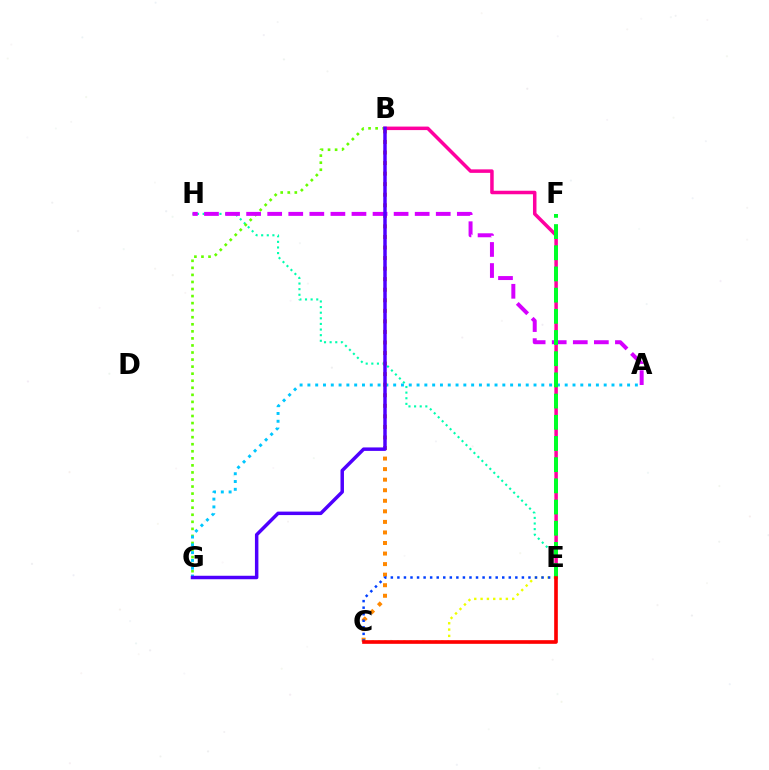{('E', 'H'): [{'color': '#00ffaf', 'line_style': 'dotted', 'thickness': 1.53}], ('B', 'G'): [{'color': '#66ff00', 'line_style': 'dotted', 'thickness': 1.92}, {'color': '#4f00ff', 'line_style': 'solid', 'thickness': 2.5}], ('B', 'E'): [{'color': '#ff00a0', 'line_style': 'solid', 'thickness': 2.52}], ('A', 'G'): [{'color': '#00c7ff', 'line_style': 'dotted', 'thickness': 2.12}], ('B', 'C'): [{'color': '#ff8800', 'line_style': 'dotted', 'thickness': 2.87}], ('A', 'H'): [{'color': '#d600ff', 'line_style': 'dashed', 'thickness': 2.86}], ('C', 'E'): [{'color': '#eeff00', 'line_style': 'dotted', 'thickness': 1.72}, {'color': '#003fff', 'line_style': 'dotted', 'thickness': 1.78}, {'color': '#ff0000', 'line_style': 'solid', 'thickness': 2.63}], ('E', 'F'): [{'color': '#00ff27', 'line_style': 'dashed', 'thickness': 2.88}]}